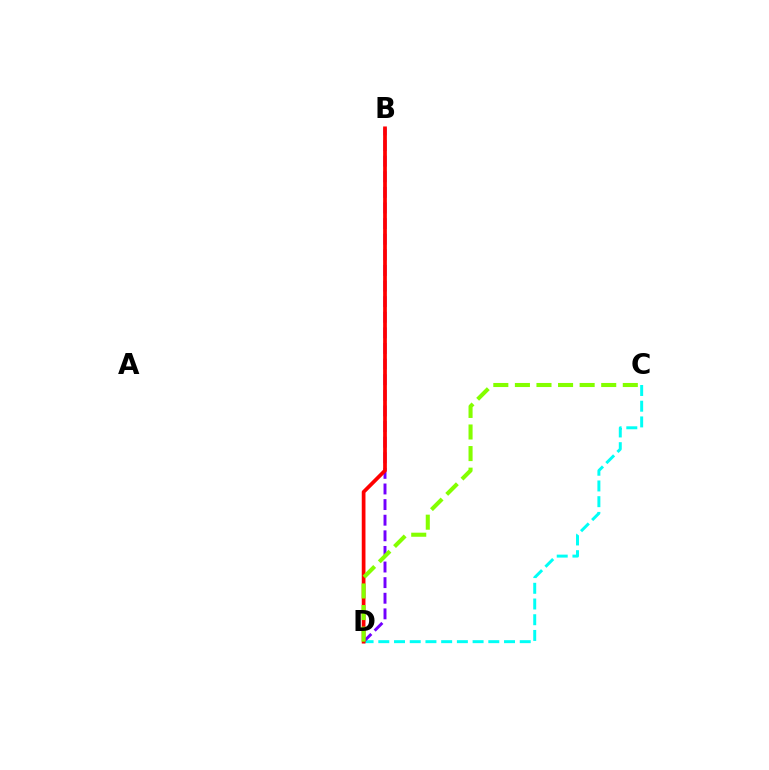{('C', 'D'): [{'color': '#00fff6', 'line_style': 'dashed', 'thickness': 2.13}, {'color': '#84ff00', 'line_style': 'dashed', 'thickness': 2.93}], ('B', 'D'): [{'color': '#7200ff', 'line_style': 'dashed', 'thickness': 2.12}, {'color': '#ff0000', 'line_style': 'solid', 'thickness': 2.68}]}